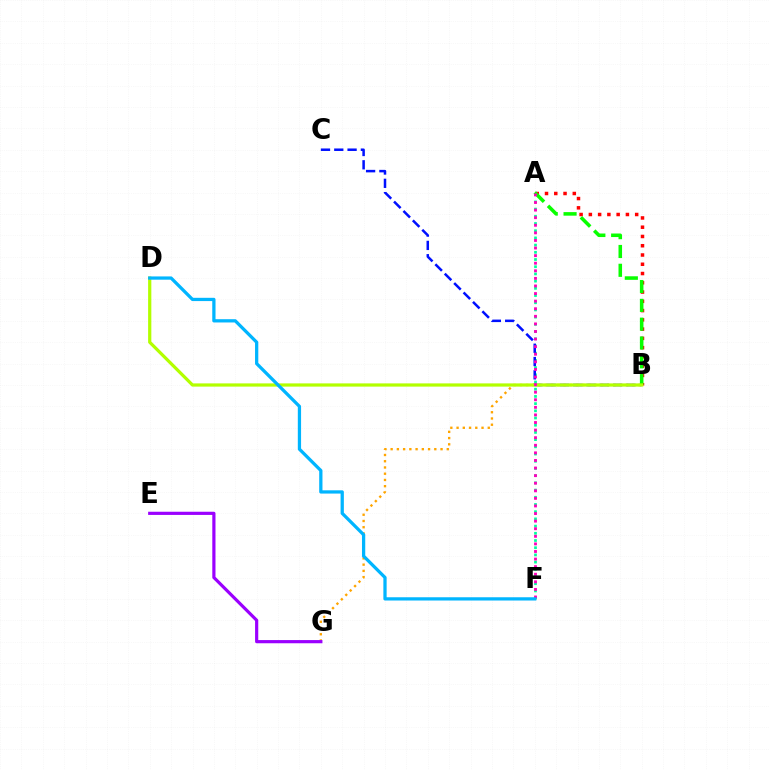{('A', 'B'): [{'color': '#ff0000', 'line_style': 'dotted', 'thickness': 2.52}, {'color': '#08ff00', 'line_style': 'dashed', 'thickness': 2.56}], ('A', 'F'): [{'color': '#00ff9d', 'line_style': 'dotted', 'thickness': 1.96}, {'color': '#ff00bd', 'line_style': 'dotted', 'thickness': 2.06}], ('B', 'G'): [{'color': '#ffa500', 'line_style': 'dotted', 'thickness': 1.69}], ('B', 'C'): [{'color': '#0010ff', 'line_style': 'dashed', 'thickness': 1.81}], ('E', 'G'): [{'color': '#9b00ff', 'line_style': 'solid', 'thickness': 2.29}], ('B', 'D'): [{'color': '#b3ff00', 'line_style': 'solid', 'thickness': 2.32}], ('D', 'F'): [{'color': '#00b5ff', 'line_style': 'solid', 'thickness': 2.35}]}